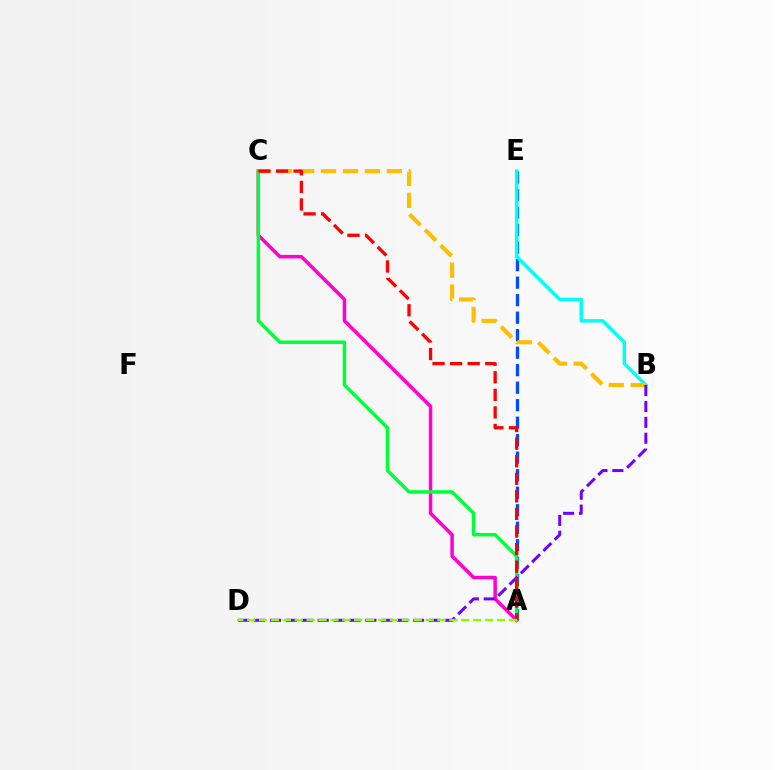{('A', 'E'): [{'color': '#004bff', 'line_style': 'dashed', 'thickness': 2.38}], ('A', 'C'): [{'color': '#ff00cf', 'line_style': 'solid', 'thickness': 2.51}, {'color': '#00ff39', 'line_style': 'solid', 'thickness': 2.49}, {'color': '#ff0000', 'line_style': 'dashed', 'thickness': 2.39}], ('B', 'E'): [{'color': '#00fff6', 'line_style': 'solid', 'thickness': 2.46}], ('B', 'C'): [{'color': '#ffbd00', 'line_style': 'dashed', 'thickness': 2.98}], ('B', 'D'): [{'color': '#7200ff', 'line_style': 'dashed', 'thickness': 2.16}], ('A', 'D'): [{'color': '#84ff00', 'line_style': 'dashed', 'thickness': 1.62}]}